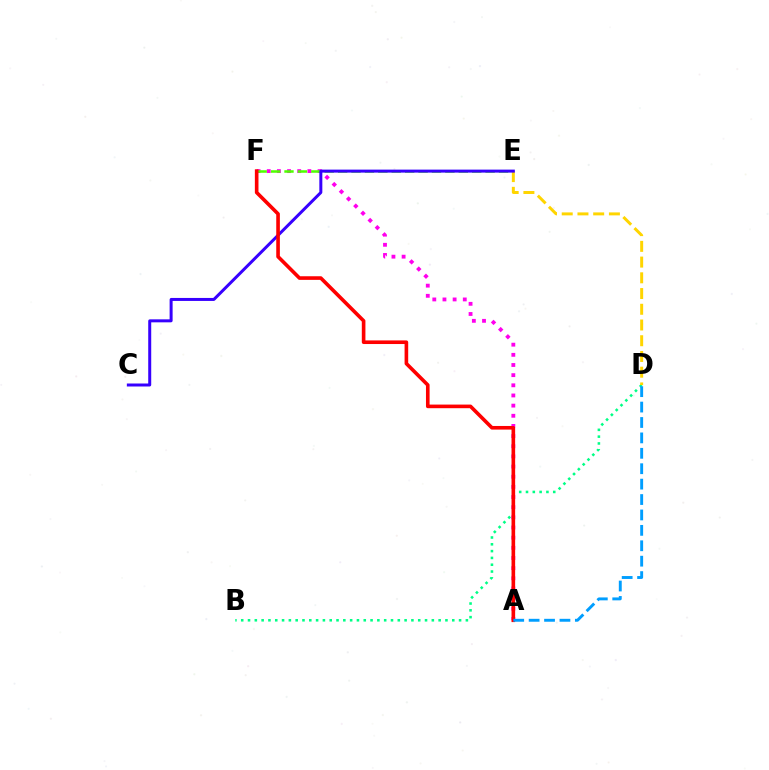{('A', 'F'): [{'color': '#ff00ed', 'line_style': 'dotted', 'thickness': 2.76}, {'color': '#ff0000', 'line_style': 'solid', 'thickness': 2.61}], ('B', 'D'): [{'color': '#00ff86', 'line_style': 'dotted', 'thickness': 1.85}], ('E', 'F'): [{'color': '#4fff00', 'line_style': 'dashed', 'thickness': 1.82}], ('D', 'E'): [{'color': '#ffd500', 'line_style': 'dashed', 'thickness': 2.14}], ('C', 'E'): [{'color': '#3700ff', 'line_style': 'solid', 'thickness': 2.16}], ('A', 'D'): [{'color': '#009eff', 'line_style': 'dashed', 'thickness': 2.09}]}